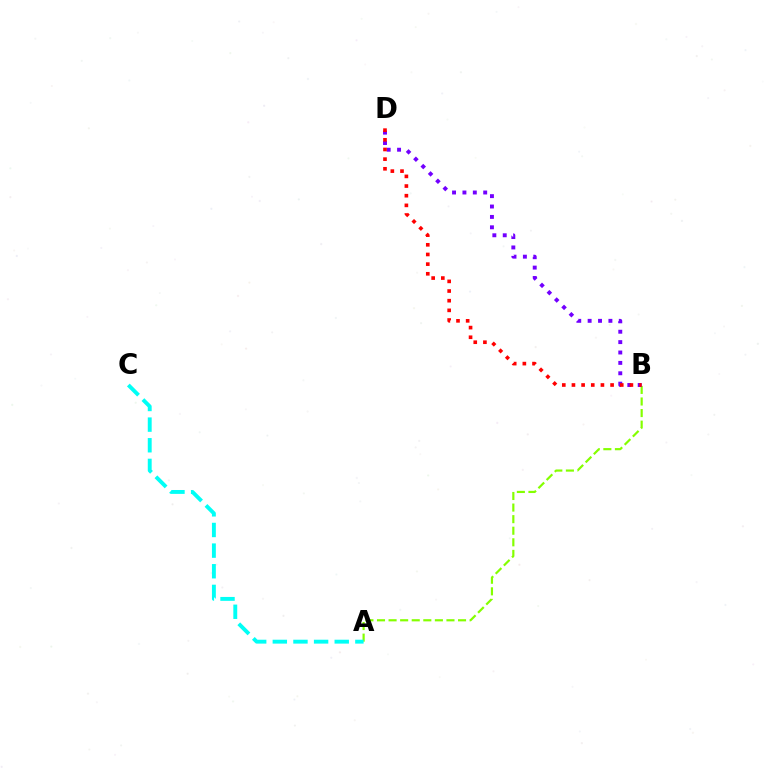{('A', 'B'): [{'color': '#84ff00', 'line_style': 'dashed', 'thickness': 1.57}], ('B', 'D'): [{'color': '#7200ff', 'line_style': 'dotted', 'thickness': 2.82}, {'color': '#ff0000', 'line_style': 'dotted', 'thickness': 2.62}], ('A', 'C'): [{'color': '#00fff6', 'line_style': 'dashed', 'thickness': 2.8}]}